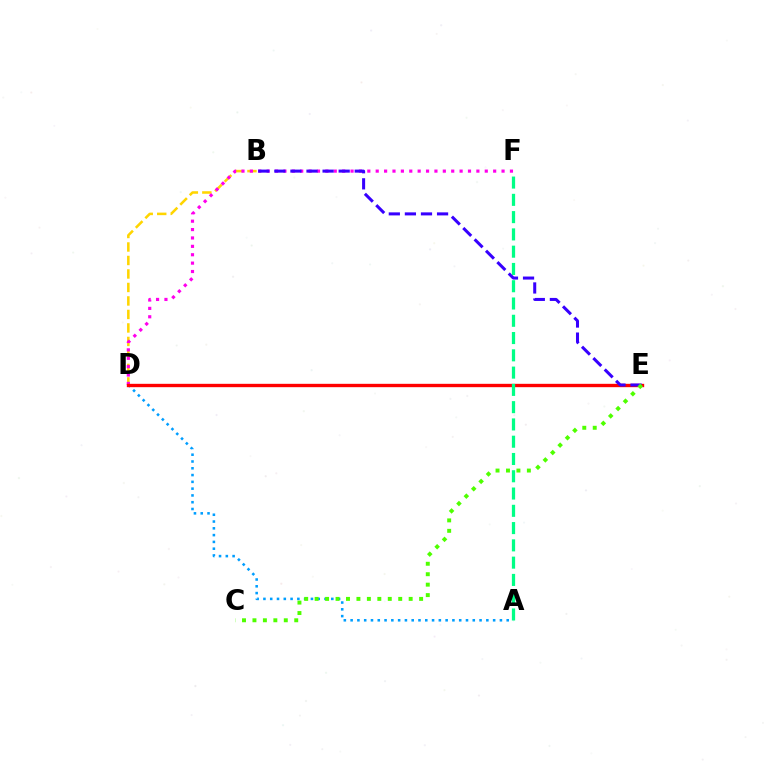{('A', 'D'): [{'color': '#009eff', 'line_style': 'dotted', 'thickness': 1.84}], ('B', 'D'): [{'color': '#ffd500', 'line_style': 'dashed', 'thickness': 1.83}], ('D', 'F'): [{'color': '#ff00ed', 'line_style': 'dotted', 'thickness': 2.28}], ('D', 'E'): [{'color': '#ff0000', 'line_style': 'solid', 'thickness': 2.42}], ('B', 'E'): [{'color': '#3700ff', 'line_style': 'dashed', 'thickness': 2.18}], ('A', 'F'): [{'color': '#00ff86', 'line_style': 'dashed', 'thickness': 2.35}], ('C', 'E'): [{'color': '#4fff00', 'line_style': 'dotted', 'thickness': 2.84}]}